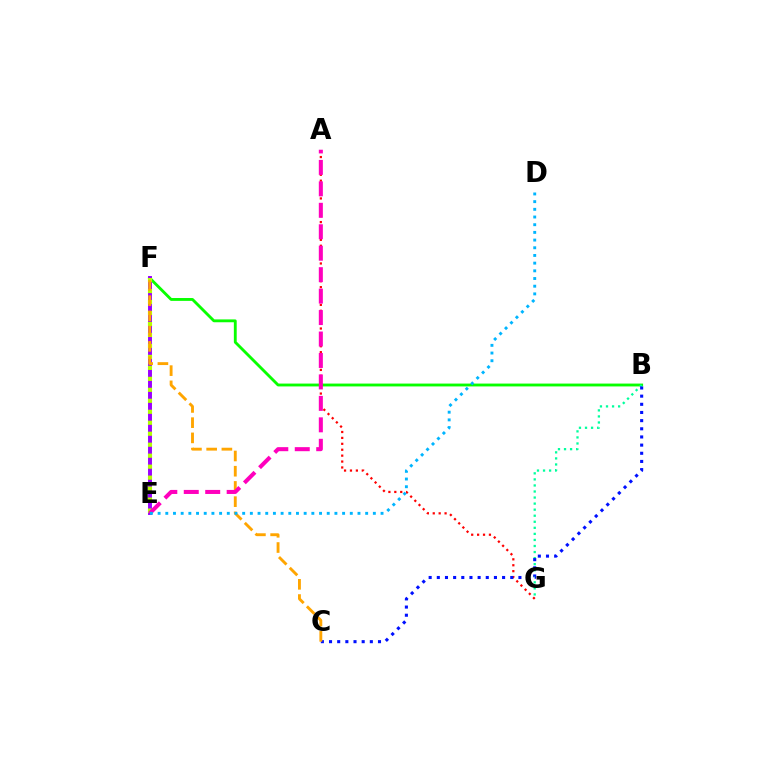{('B', 'F'): [{'color': '#08ff00', 'line_style': 'solid', 'thickness': 2.05}], ('B', 'G'): [{'color': '#00ff9d', 'line_style': 'dotted', 'thickness': 1.64}], ('A', 'G'): [{'color': '#ff0000', 'line_style': 'dotted', 'thickness': 1.61}], ('E', 'F'): [{'color': '#9b00ff', 'line_style': 'solid', 'thickness': 2.83}, {'color': '#b3ff00', 'line_style': 'dotted', 'thickness': 2.98}], ('B', 'C'): [{'color': '#0010ff', 'line_style': 'dotted', 'thickness': 2.22}], ('C', 'F'): [{'color': '#ffa500', 'line_style': 'dashed', 'thickness': 2.07}], ('A', 'E'): [{'color': '#ff00bd', 'line_style': 'dashed', 'thickness': 2.91}], ('D', 'E'): [{'color': '#00b5ff', 'line_style': 'dotted', 'thickness': 2.09}]}